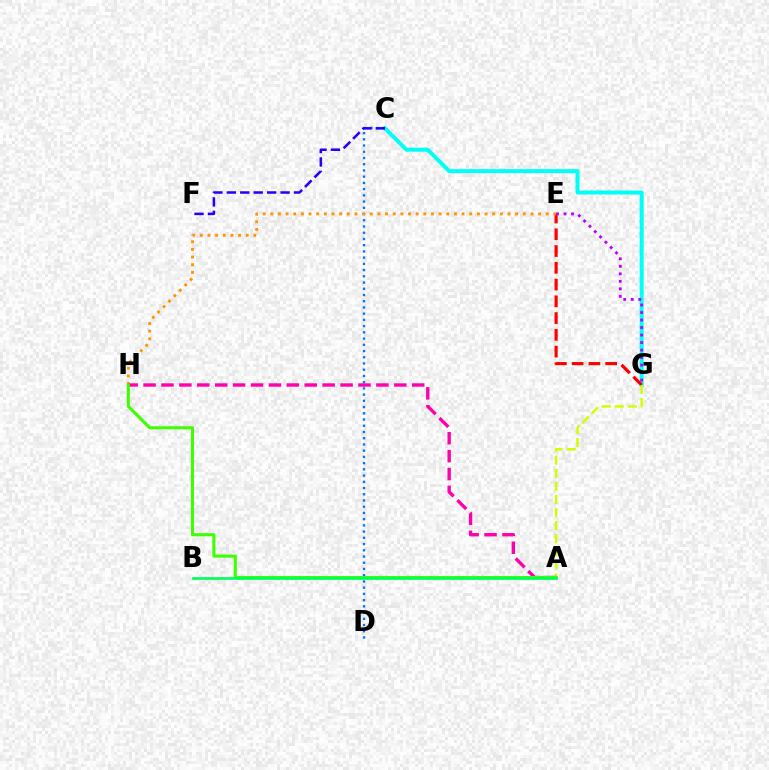{('C', 'G'): [{'color': '#00fff6', 'line_style': 'solid', 'thickness': 2.84}], ('E', 'G'): [{'color': '#ff0000', 'line_style': 'dashed', 'thickness': 2.28}, {'color': '#b900ff', 'line_style': 'dotted', 'thickness': 2.04}], ('C', 'D'): [{'color': '#0074ff', 'line_style': 'dotted', 'thickness': 1.69}], ('A', 'G'): [{'color': '#d1ff00', 'line_style': 'dashed', 'thickness': 1.78}], ('E', 'H'): [{'color': '#ff9400', 'line_style': 'dotted', 'thickness': 2.08}], ('A', 'H'): [{'color': '#ff00ac', 'line_style': 'dashed', 'thickness': 2.43}, {'color': '#3dff00', 'line_style': 'solid', 'thickness': 2.2}], ('C', 'F'): [{'color': '#2500ff', 'line_style': 'dashed', 'thickness': 1.82}], ('A', 'B'): [{'color': '#00ff5c', 'line_style': 'solid', 'thickness': 1.95}]}